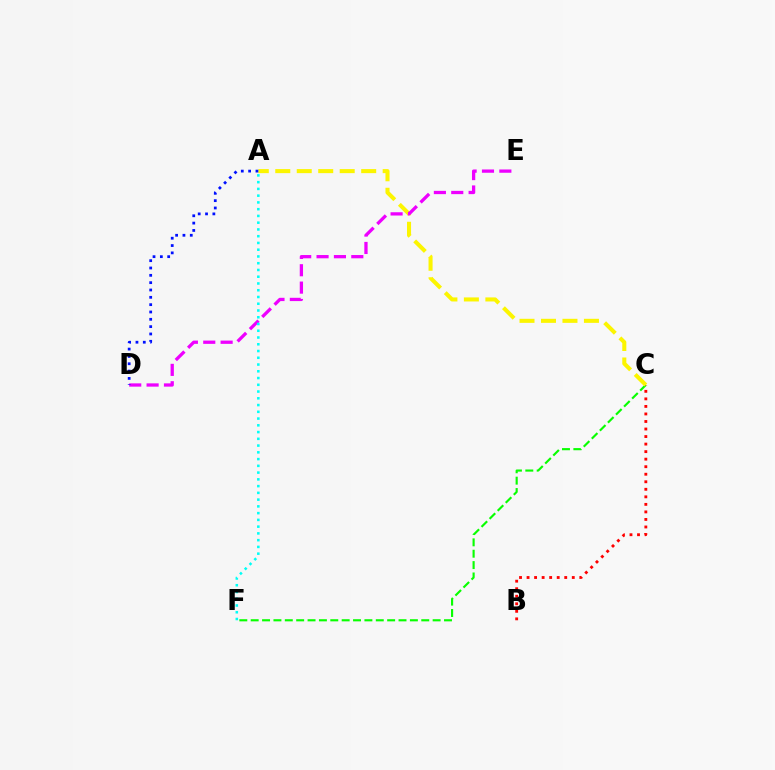{('C', 'F'): [{'color': '#08ff00', 'line_style': 'dashed', 'thickness': 1.54}], ('B', 'C'): [{'color': '#ff0000', 'line_style': 'dotted', 'thickness': 2.05}], ('A', 'C'): [{'color': '#fcf500', 'line_style': 'dashed', 'thickness': 2.92}], ('D', 'E'): [{'color': '#ee00ff', 'line_style': 'dashed', 'thickness': 2.36}], ('A', 'D'): [{'color': '#0010ff', 'line_style': 'dotted', 'thickness': 1.99}], ('A', 'F'): [{'color': '#00fff6', 'line_style': 'dotted', 'thickness': 1.84}]}